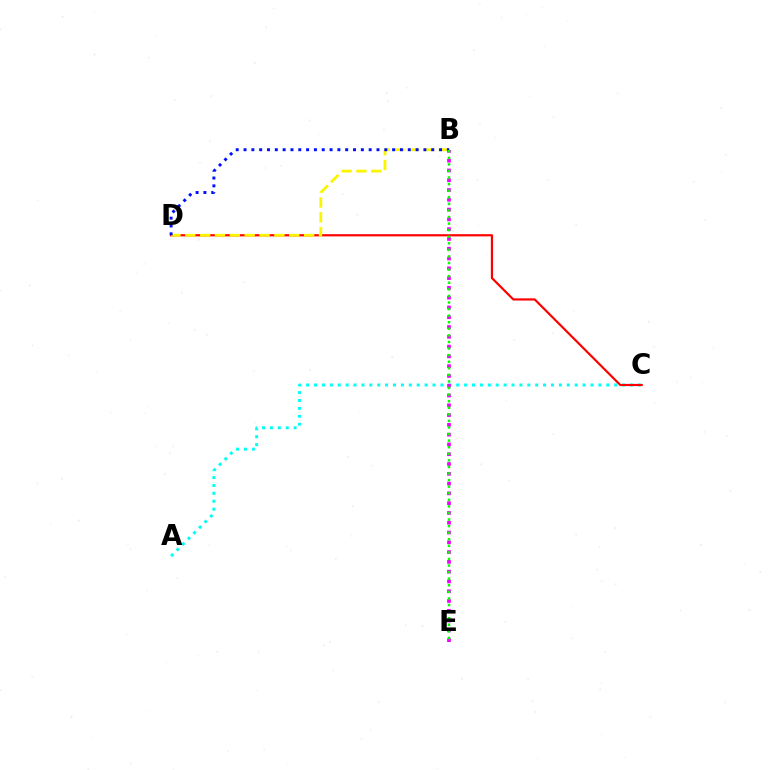{('A', 'C'): [{'color': '#00fff6', 'line_style': 'dotted', 'thickness': 2.15}], ('C', 'D'): [{'color': '#ff0000', 'line_style': 'solid', 'thickness': 1.58}], ('B', 'D'): [{'color': '#fcf500', 'line_style': 'dashed', 'thickness': 2.02}, {'color': '#0010ff', 'line_style': 'dotted', 'thickness': 2.12}], ('B', 'E'): [{'color': '#ee00ff', 'line_style': 'dotted', 'thickness': 2.66}, {'color': '#08ff00', 'line_style': 'dotted', 'thickness': 1.79}]}